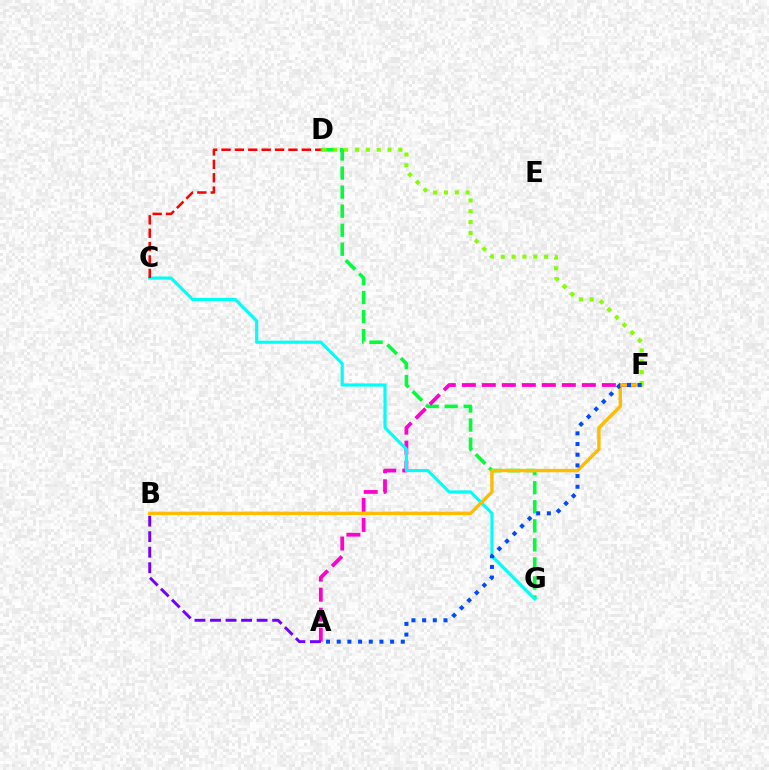{('D', 'G'): [{'color': '#00ff39', 'line_style': 'dashed', 'thickness': 2.59}], ('A', 'F'): [{'color': '#ff00cf', 'line_style': 'dashed', 'thickness': 2.72}, {'color': '#004bff', 'line_style': 'dotted', 'thickness': 2.9}], ('A', 'B'): [{'color': '#7200ff', 'line_style': 'dashed', 'thickness': 2.11}], ('C', 'G'): [{'color': '#00fff6', 'line_style': 'solid', 'thickness': 2.26}], ('B', 'F'): [{'color': '#ffbd00', 'line_style': 'solid', 'thickness': 2.44}], ('D', 'F'): [{'color': '#84ff00', 'line_style': 'dotted', 'thickness': 2.95}], ('C', 'D'): [{'color': '#ff0000', 'line_style': 'dashed', 'thickness': 1.82}]}